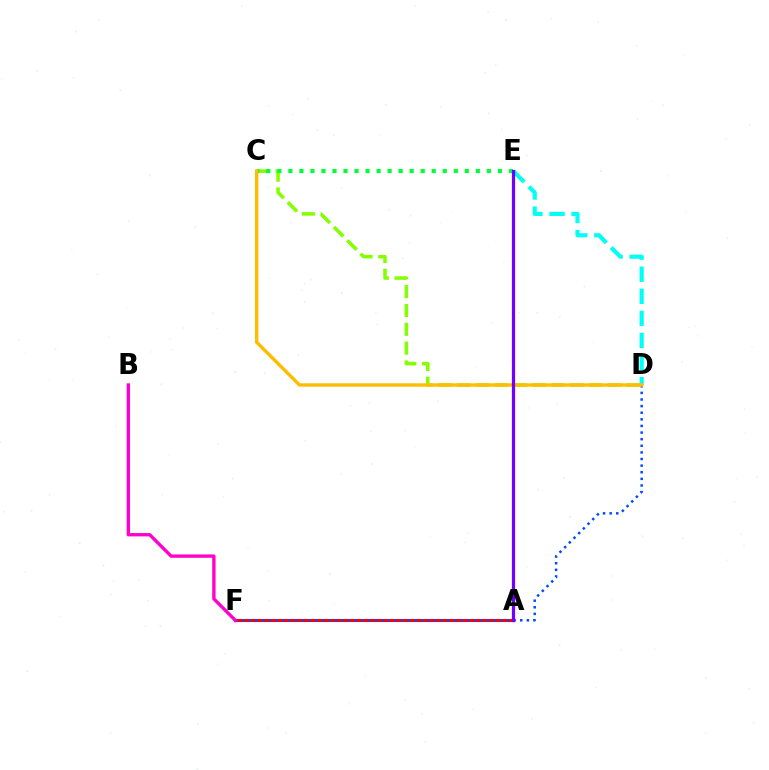{('A', 'F'): [{'color': '#ff0000', 'line_style': 'solid', 'thickness': 2.22}], ('C', 'D'): [{'color': '#84ff00', 'line_style': 'dashed', 'thickness': 2.56}, {'color': '#ffbd00', 'line_style': 'solid', 'thickness': 2.44}], ('D', 'E'): [{'color': '#00fff6', 'line_style': 'dashed', 'thickness': 3.0}], ('D', 'F'): [{'color': '#004bff', 'line_style': 'dotted', 'thickness': 1.8}], ('C', 'E'): [{'color': '#00ff39', 'line_style': 'dotted', 'thickness': 3.0}], ('A', 'E'): [{'color': '#7200ff', 'line_style': 'solid', 'thickness': 2.32}], ('B', 'F'): [{'color': '#ff00cf', 'line_style': 'solid', 'thickness': 2.41}]}